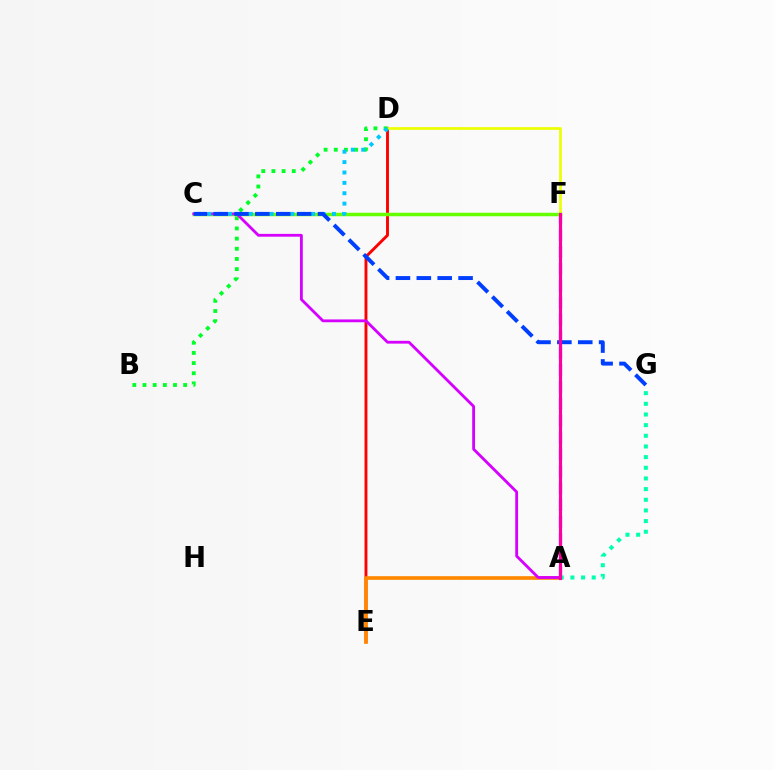{('D', 'E'): [{'color': '#ff0000', 'line_style': 'solid', 'thickness': 2.08}], ('A', 'F'): [{'color': '#4f00ff', 'line_style': 'dashed', 'thickness': 2.29}, {'color': '#ff00a0', 'line_style': 'solid', 'thickness': 2.27}], ('D', 'F'): [{'color': '#eeff00', 'line_style': 'solid', 'thickness': 1.96}], ('A', 'E'): [{'color': '#ff8800', 'line_style': 'solid', 'thickness': 2.64}], ('A', 'G'): [{'color': '#00ffaf', 'line_style': 'dotted', 'thickness': 2.9}], ('B', 'D'): [{'color': '#00ff27', 'line_style': 'dotted', 'thickness': 2.76}], ('C', 'F'): [{'color': '#66ff00', 'line_style': 'solid', 'thickness': 2.5}], ('A', 'C'): [{'color': '#d600ff', 'line_style': 'solid', 'thickness': 2.03}], ('C', 'D'): [{'color': '#00c7ff', 'line_style': 'dotted', 'thickness': 2.82}], ('C', 'G'): [{'color': '#003fff', 'line_style': 'dashed', 'thickness': 2.84}]}